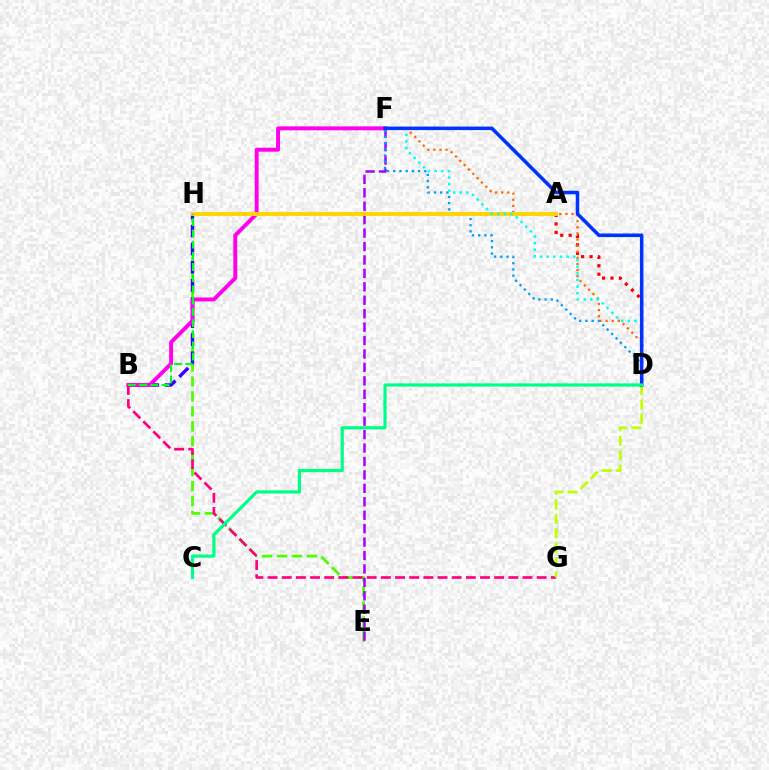{('E', 'H'): [{'color': '#4fff00', 'line_style': 'dashed', 'thickness': 2.03}], ('A', 'D'): [{'color': '#ff0000', 'line_style': 'dotted', 'thickness': 2.3}], ('B', 'H'): [{'color': '#3700ff', 'line_style': 'dashed', 'thickness': 2.46}, {'color': '#00ff1b', 'line_style': 'dashed', 'thickness': 1.52}], ('E', 'F'): [{'color': '#a700ff', 'line_style': 'dashed', 'thickness': 1.82}], ('D', 'F'): [{'color': '#ff6a00', 'line_style': 'dotted', 'thickness': 1.66}, {'color': '#009eff', 'line_style': 'dotted', 'thickness': 1.69}, {'color': '#00fff6', 'line_style': 'dotted', 'thickness': 1.8}, {'color': '#0033ff', 'line_style': 'solid', 'thickness': 2.54}], ('B', 'F'): [{'color': '#ff00ed', 'line_style': 'solid', 'thickness': 2.83}], ('B', 'G'): [{'color': '#ff0082', 'line_style': 'dashed', 'thickness': 1.92}], ('A', 'H'): [{'color': '#ffd500', 'line_style': 'solid', 'thickness': 2.83}], ('D', 'G'): [{'color': '#bfff00', 'line_style': 'dashed', 'thickness': 1.96}], ('C', 'D'): [{'color': '#00ff86', 'line_style': 'solid', 'thickness': 2.3}]}